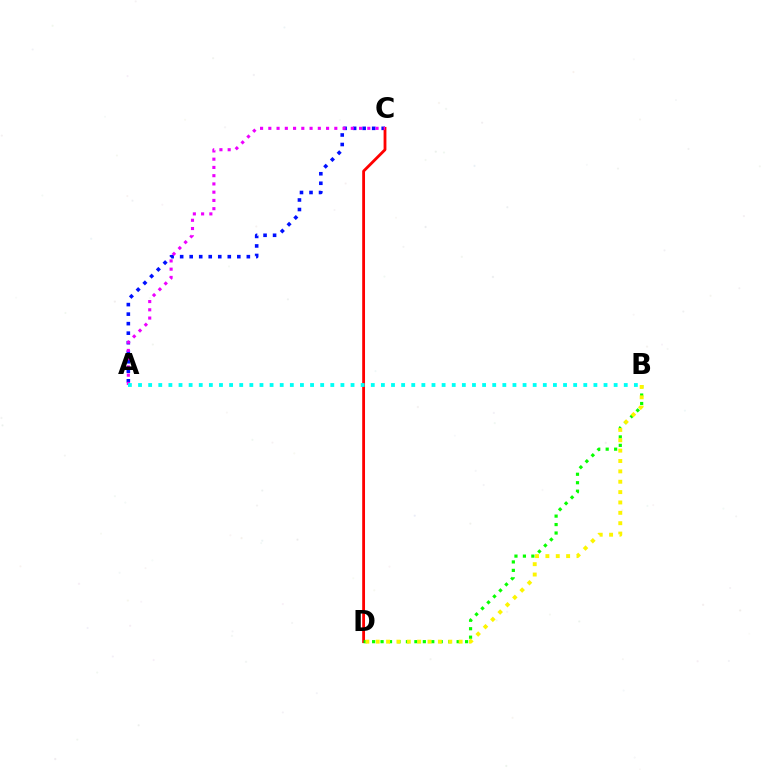{('A', 'C'): [{'color': '#0010ff', 'line_style': 'dotted', 'thickness': 2.59}, {'color': '#ee00ff', 'line_style': 'dotted', 'thickness': 2.24}], ('C', 'D'): [{'color': '#ff0000', 'line_style': 'solid', 'thickness': 2.03}], ('B', 'D'): [{'color': '#08ff00', 'line_style': 'dotted', 'thickness': 2.3}, {'color': '#fcf500', 'line_style': 'dotted', 'thickness': 2.82}], ('A', 'B'): [{'color': '#00fff6', 'line_style': 'dotted', 'thickness': 2.75}]}